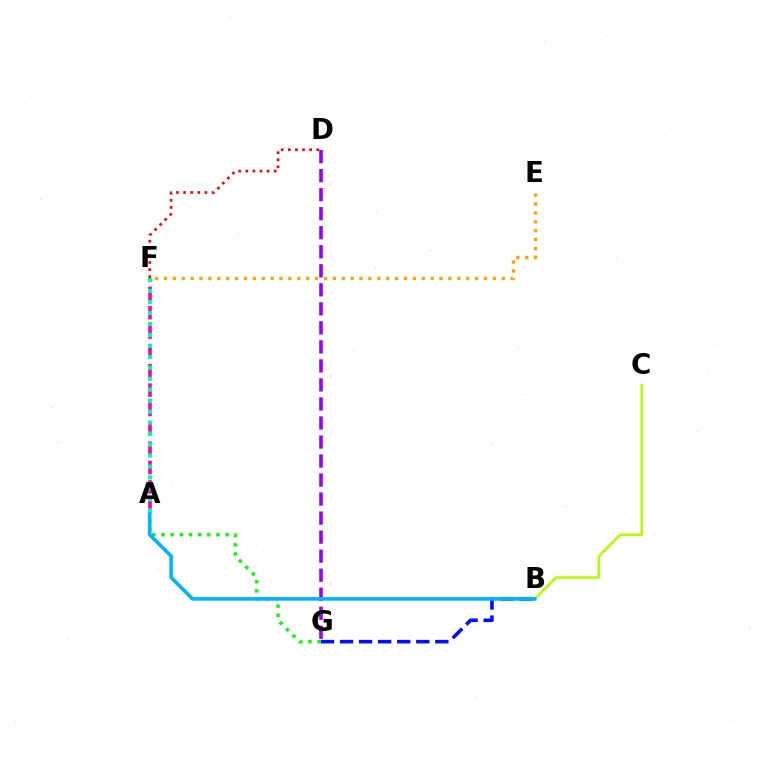{('B', 'C'): [{'color': '#b3ff00', 'line_style': 'solid', 'thickness': 1.83}], ('D', 'F'): [{'color': '#ff0000', 'line_style': 'dotted', 'thickness': 1.93}], ('A', 'F'): [{'color': '#ff00bd', 'line_style': 'dashed', 'thickness': 2.63}, {'color': '#00ff9d', 'line_style': 'dotted', 'thickness': 2.98}], ('D', 'G'): [{'color': '#9b00ff', 'line_style': 'dashed', 'thickness': 2.58}], ('B', 'G'): [{'color': '#0010ff', 'line_style': 'dashed', 'thickness': 2.59}], ('A', 'G'): [{'color': '#08ff00', 'line_style': 'dotted', 'thickness': 2.49}], ('A', 'B'): [{'color': '#00b5ff', 'line_style': 'solid', 'thickness': 2.6}], ('E', 'F'): [{'color': '#ffa500', 'line_style': 'dotted', 'thickness': 2.42}]}